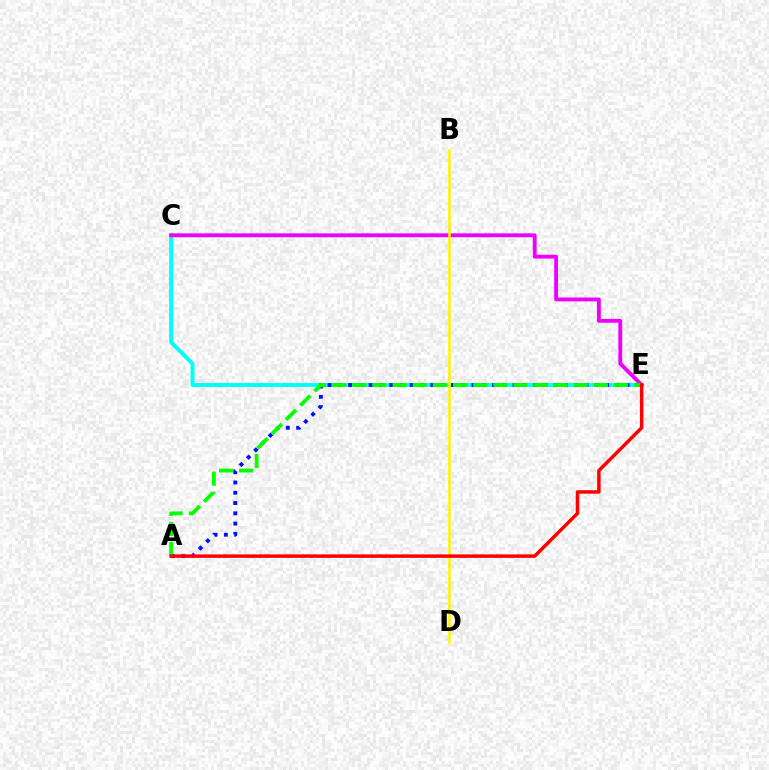{('C', 'E'): [{'color': '#00fff6', 'line_style': 'solid', 'thickness': 2.83}, {'color': '#ee00ff', 'line_style': 'solid', 'thickness': 2.77}], ('A', 'E'): [{'color': '#0010ff', 'line_style': 'dotted', 'thickness': 2.79}, {'color': '#08ff00', 'line_style': 'dashed', 'thickness': 2.74}, {'color': '#ff0000', 'line_style': 'solid', 'thickness': 2.5}], ('B', 'D'): [{'color': '#fcf500', 'line_style': 'solid', 'thickness': 1.82}]}